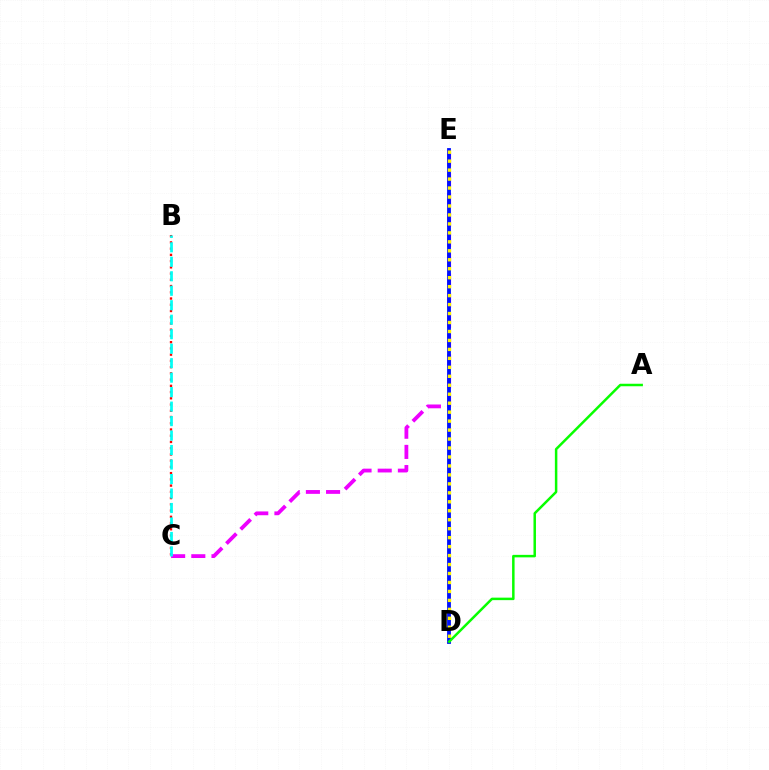{('B', 'C'): [{'color': '#ff0000', 'line_style': 'dotted', 'thickness': 1.69}, {'color': '#00fff6', 'line_style': 'dashed', 'thickness': 1.97}], ('C', 'E'): [{'color': '#ee00ff', 'line_style': 'dashed', 'thickness': 2.74}], ('D', 'E'): [{'color': '#0010ff', 'line_style': 'solid', 'thickness': 2.75}, {'color': '#fcf500', 'line_style': 'dotted', 'thickness': 2.44}], ('A', 'D'): [{'color': '#08ff00', 'line_style': 'solid', 'thickness': 1.8}]}